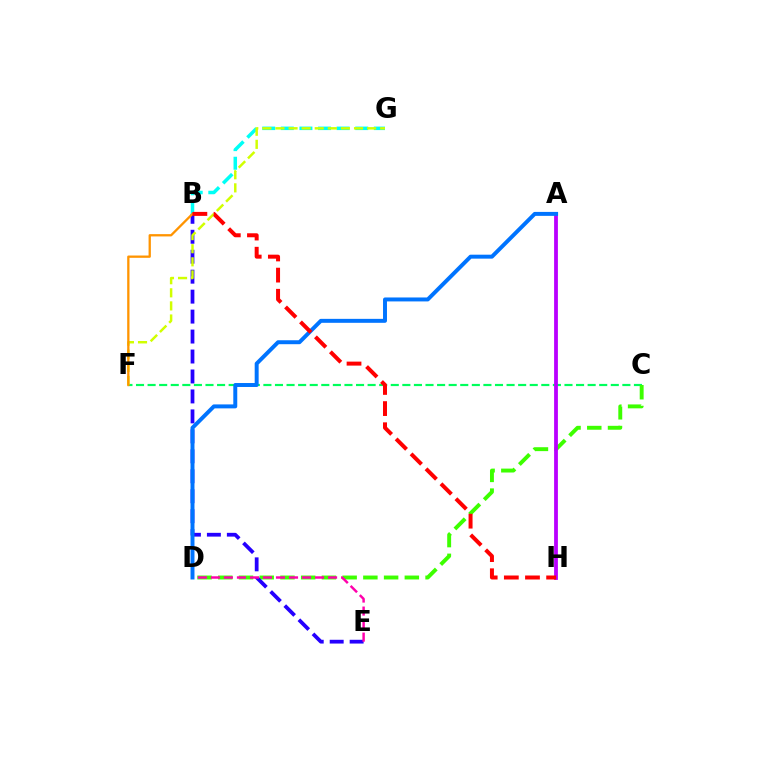{('C', 'F'): [{'color': '#00ff5c', 'line_style': 'dashed', 'thickness': 1.57}], ('B', 'G'): [{'color': '#00fff6', 'line_style': 'dashed', 'thickness': 2.53}], ('C', 'D'): [{'color': '#3dff00', 'line_style': 'dashed', 'thickness': 2.82}], ('B', 'E'): [{'color': '#2500ff', 'line_style': 'dashed', 'thickness': 2.71}], ('A', 'H'): [{'color': '#b900ff', 'line_style': 'solid', 'thickness': 2.73}], ('D', 'E'): [{'color': '#ff00ac', 'line_style': 'dashed', 'thickness': 1.77}], ('A', 'D'): [{'color': '#0074ff', 'line_style': 'solid', 'thickness': 2.85}], ('F', 'G'): [{'color': '#d1ff00', 'line_style': 'dashed', 'thickness': 1.78}], ('B', 'F'): [{'color': '#ff9400', 'line_style': 'solid', 'thickness': 1.66}], ('B', 'H'): [{'color': '#ff0000', 'line_style': 'dashed', 'thickness': 2.87}]}